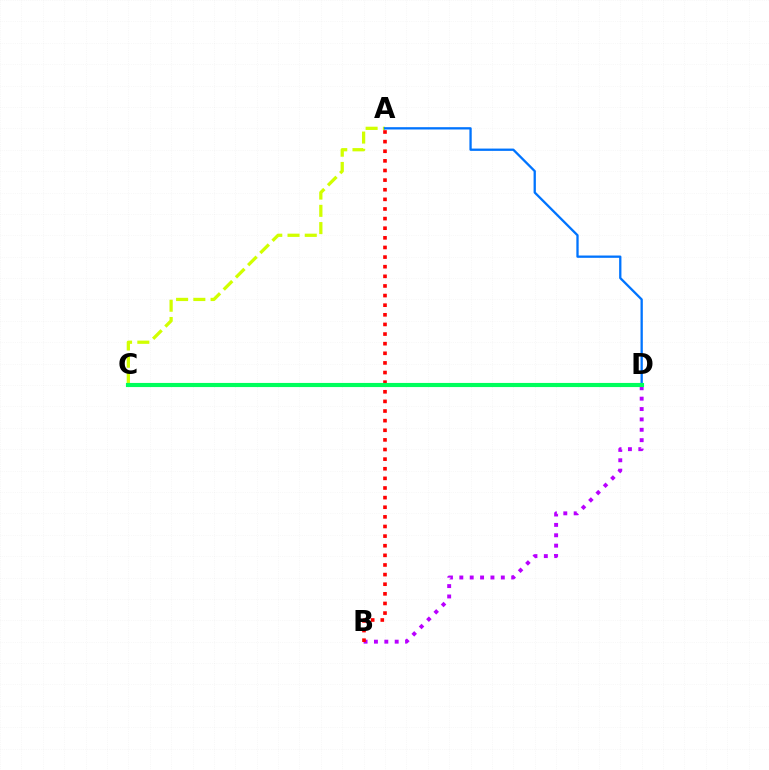{('B', 'D'): [{'color': '#b900ff', 'line_style': 'dotted', 'thickness': 2.82}], ('A', 'B'): [{'color': '#ff0000', 'line_style': 'dotted', 'thickness': 2.61}], ('A', 'C'): [{'color': '#d1ff00', 'line_style': 'dashed', 'thickness': 2.34}], ('A', 'D'): [{'color': '#0074ff', 'line_style': 'solid', 'thickness': 1.66}], ('C', 'D'): [{'color': '#00ff5c', 'line_style': 'solid', 'thickness': 2.97}]}